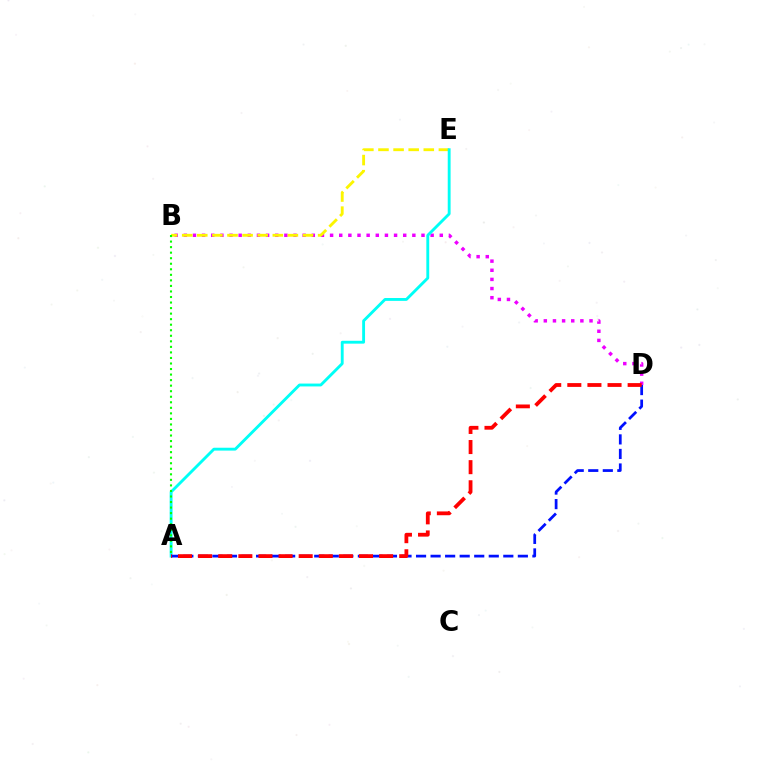{('B', 'D'): [{'color': '#ee00ff', 'line_style': 'dotted', 'thickness': 2.48}], ('B', 'E'): [{'color': '#fcf500', 'line_style': 'dashed', 'thickness': 2.05}], ('A', 'E'): [{'color': '#00fff6', 'line_style': 'solid', 'thickness': 2.06}], ('A', 'B'): [{'color': '#08ff00', 'line_style': 'dotted', 'thickness': 1.51}], ('A', 'D'): [{'color': '#0010ff', 'line_style': 'dashed', 'thickness': 1.98}, {'color': '#ff0000', 'line_style': 'dashed', 'thickness': 2.73}]}